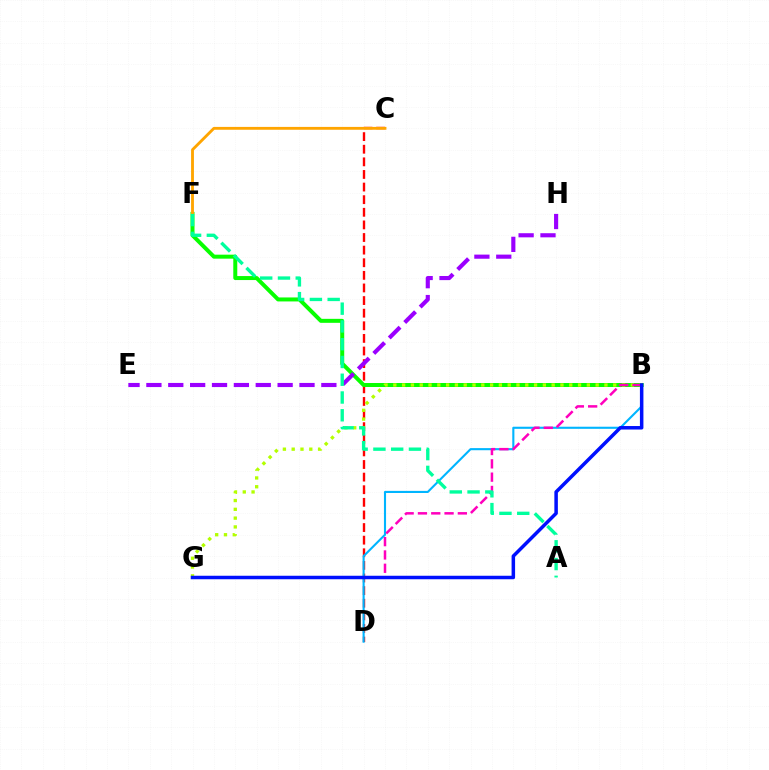{('C', 'D'): [{'color': '#ff0000', 'line_style': 'dashed', 'thickness': 1.71}], ('B', 'F'): [{'color': '#08ff00', 'line_style': 'solid', 'thickness': 2.87}], ('C', 'F'): [{'color': '#ffa500', 'line_style': 'solid', 'thickness': 2.05}], ('B', 'D'): [{'color': '#00b5ff', 'line_style': 'solid', 'thickness': 1.52}], ('B', 'G'): [{'color': '#b3ff00', 'line_style': 'dotted', 'thickness': 2.39}, {'color': '#ff00bd', 'line_style': 'dashed', 'thickness': 1.81}, {'color': '#0010ff', 'line_style': 'solid', 'thickness': 2.52}], ('E', 'H'): [{'color': '#9b00ff', 'line_style': 'dashed', 'thickness': 2.97}], ('A', 'F'): [{'color': '#00ff9d', 'line_style': 'dashed', 'thickness': 2.41}]}